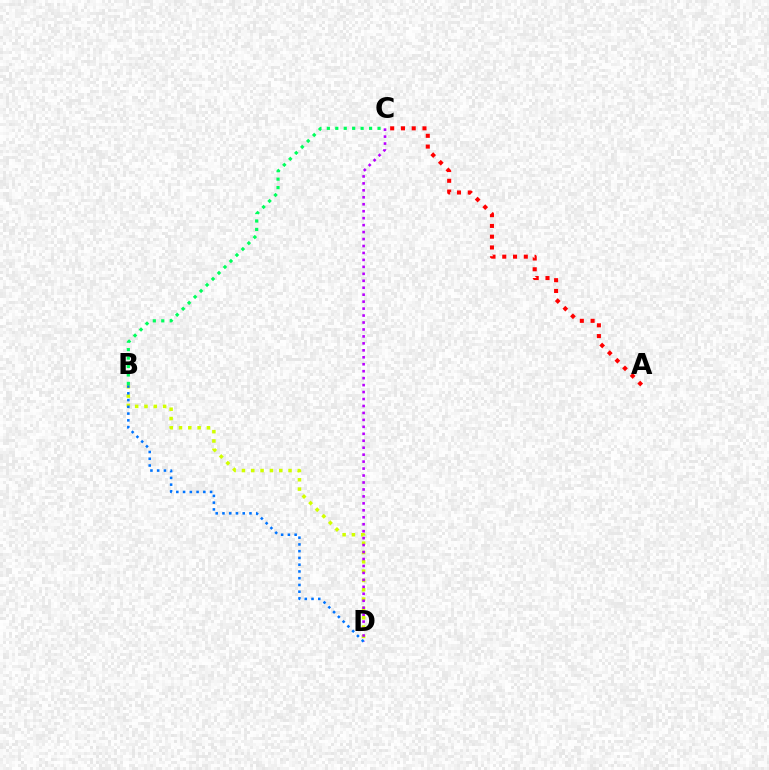{('B', 'D'): [{'color': '#d1ff00', 'line_style': 'dotted', 'thickness': 2.53}, {'color': '#0074ff', 'line_style': 'dotted', 'thickness': 1.83}], ('C', 'D'): [{'color': '#b900ff', 'line_style': 'dotted', 'thickness': 1.89}], ('A', 'C'): [{'color': '#ff0000', 'line_style': 'dotted', 'thickness': 2.93}], ('B', 'C'): [{'color': '#00ff5c', 'line_style': 'dotted', 'thickness': 2.3}]}